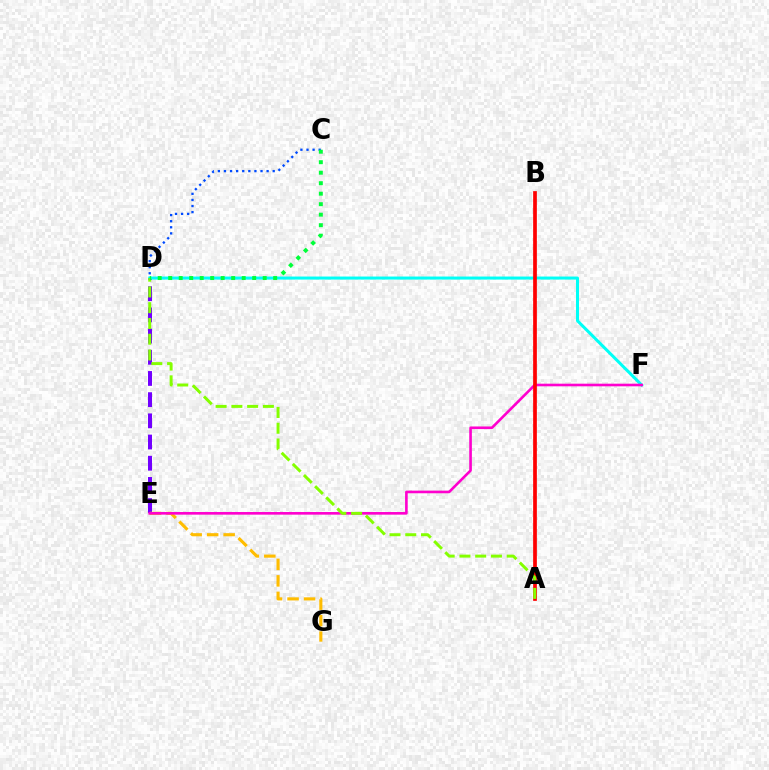{('D', 'E'): [{'color': '#7200ff', 'line_style': 'dashed', 'thickness': 2.88}], ('E', 'G'): [{'color': '#ffbd00', 'line_style': 'dashed', 'thickness': 2.24}], ('D', 'F'): [{'color': '#00fff6', 'line_style': 'solid', 'thickness': 2.18}], ('E', 'F'): [{'color': '#ff00cf', 'line_style': 'solid', 'thickness': 1.89}], ('A', 'B'): [{'color': '#ff0000', 'line_style': 'solid', 'thickness': 2.67}], ('A', 'D'): [{'color': '#84ff00', 'line_style': 'dashed', 'thickness': 2.14}], ('C', 'D'): [{'color': '#004bff', 'line_style': 'dotted', 'thickness': 1.66}, {'color': '#00ff39', 'line_style': 'dotted', 'thickness': 2.85}]}